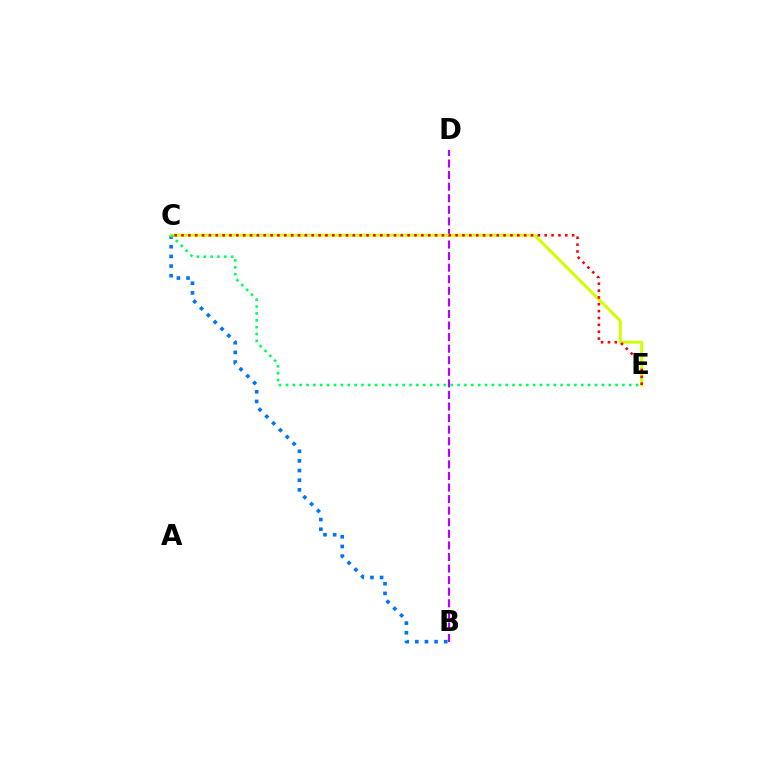{('B', 'C'): [{'color': '#0074ff', 'line_style': 'dotted', 'thickness': 2.62}], ('B', 'D'): [{'color': '#b900ff', 'line_style': 'dashed', 'thickness': 1.57}], ('C', 'E'): [{'color': '#d1ff00', 'line_style': 'solid', 'thickness': 2.17}, {'color': '#ff0000', 'line_style': 'dotted', 'thickness': 1.86}, {'color': '#00ff5c', 'line_style': 'dotted', 'thickness': 1.87}]}